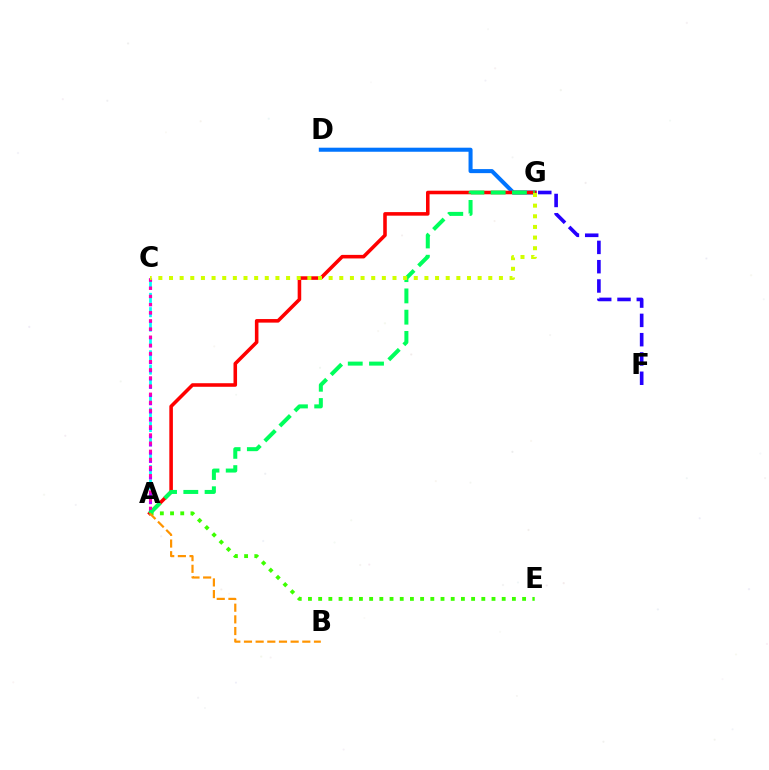{('D', 'G'): [{'color': '#0074ff', 'line_style': 'solid', 'thickness': 2.91}], ('A', 'C'): [{'color': '#00fff6', 'line_style': 'dashed', 'thickness': 1.95}, {'color': '#b900ff', 'line_style': 'dotted', 'thickness': 2.24}, {'color': '#ff00ac', 'line_style': 'dotted', 'thickness': 2.21}], ('F', 'G'): [{'color': '#2500ff', 'line_style': 'dashed', 'thickness': 2.62}], ('A', 'G'): [{'color': '#ff0000', 'line_style': 'solid', 'thickness': 2.57}, {'color': '#00ff5c', 'line_style': 'dashed', 'thickness': 2.89}], ('A', 'E'): [{'color': '#3dff00', 'line_style': 'dotted', 'thickness': 2.77}], ('A', 'B'): [{'color': '#ff9400', 'line_style': 'dashed', 'thickness': 1.58}], ('C', 'G'): [{'color': '#d1ff00', 'line_style': 'dotted', 'thickness': 2.89}]}